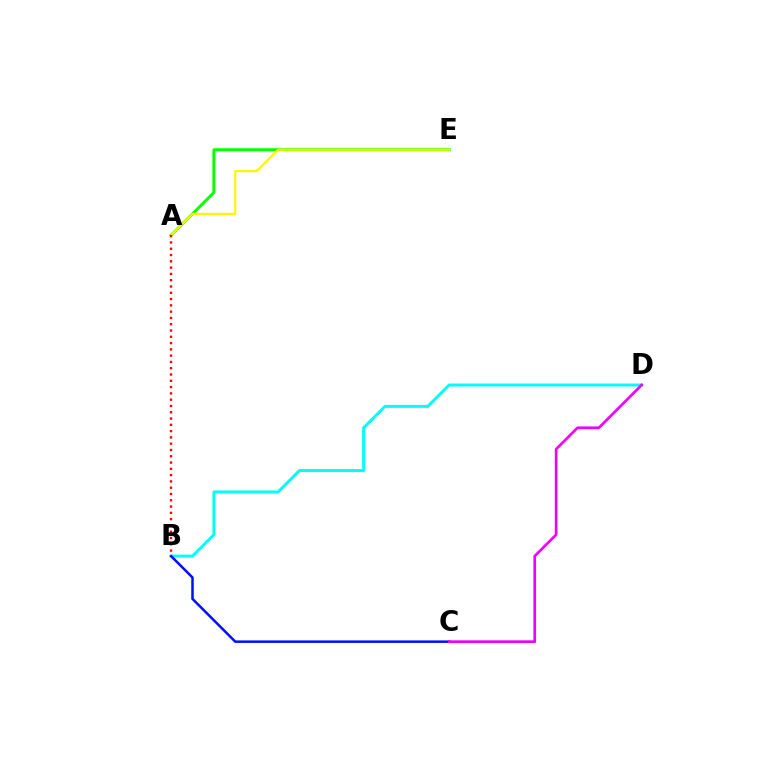{('A', 'E'): [{'color': '#08ff00', 'line_style': 'solid', 'thickness': 2.15}, {'color': '#fcf500', 'line_style': 'solid', 'thickness': 1.56}], ('B', 'D'): [{'color': '#00fff6', 'line_style': 'solid', 'thickness': 2.13}], ('B', 'C'): [{'color': '#0010ff', 'line_style': 'solid', 'thickness': 1.81}], ('C', 'D'): [{'color': '#ee00ff', 'line_style': 'solid', 'thickness': 1.93}], ('A', 'B'): [{'color': '#ff0000', 'line_style': 'dotted', 'thickness': 1.71}]}